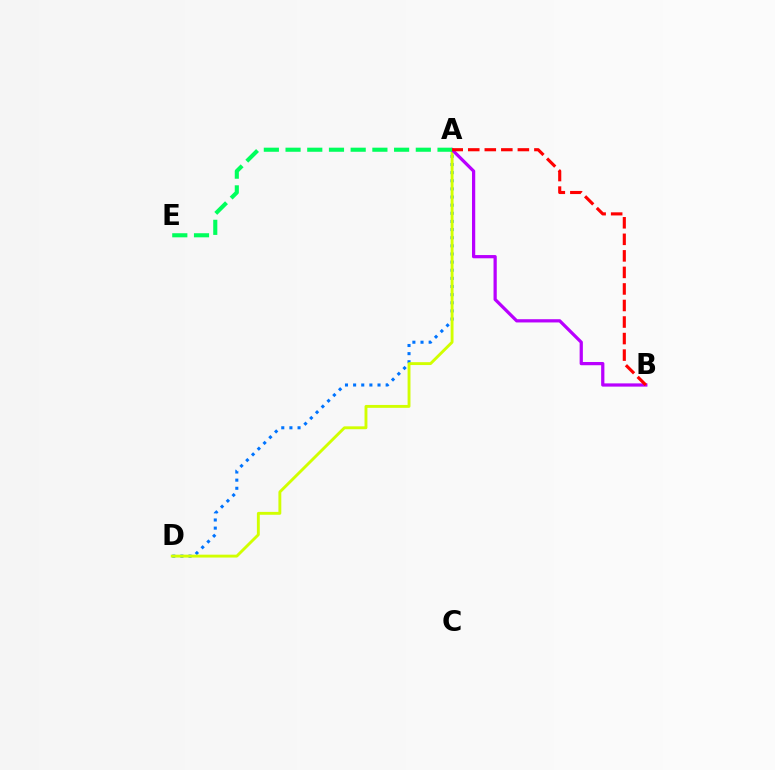{('A', 'D'): [{'color': '#0074ff', 'line_style': 'dotted', 'thickness': 2.21}, {'color': '#d1ff00', 'line_style': 'solid', 'thickness': 2.07}], ('A', 'B'): [{'color': '#b900ff', 'line_style': 'solid', 'thickness': 2.33}, {'color': '#ff0000', 'line_style': 'dashed', 'thickness': 2.25}], ('A', 'E'): [{'color': '#00ff5c', 'line_style': 'dashed', 'thickness': 2.95}]}